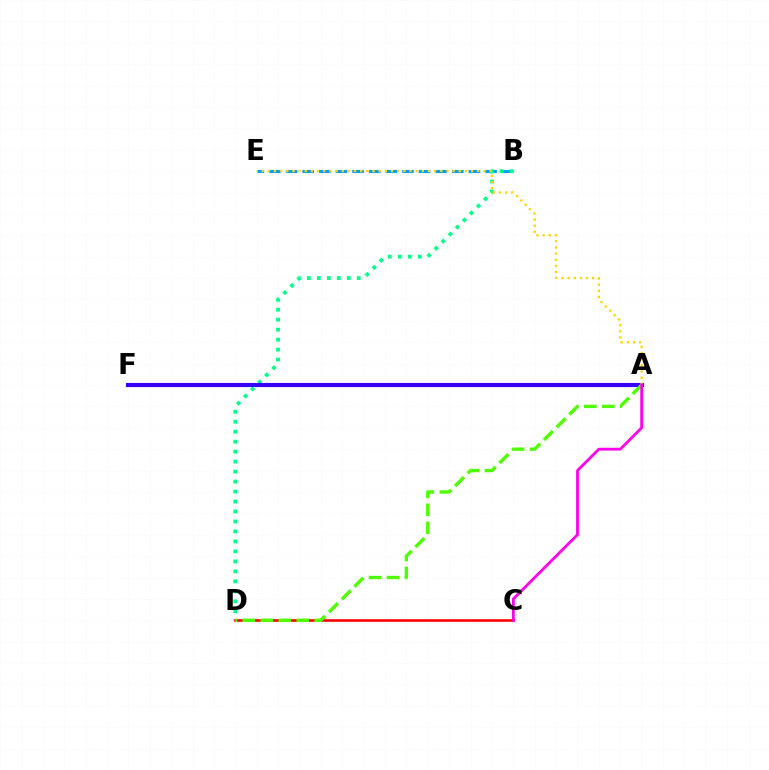{('B', 'E'): [{'color': '#009eff', 'line_style': 'dashed', 'thickness': 2.26}], ('B', 'D'): [{'color': '#00ff86', 'line_style': 'dotted', 'thickness': 2.71}], ('C', 'D'): [{'color': '#ff0000', 'line_style': 'solid', 'thickness': 1.87}], ('A', 'F'): [{'color': '#3700ff', 'line_style': 'solid', 'thickness': 2.98}], ('A', 'D'): [{'color': '#4fff00', 'line_style': 'dashed', 'thickness': 2.44}], ('A', 'E'): [{'color': '#ffd500', 'line_style': 'dotted', 'thickness': 1.67}], ('A', 'C'): [{'color': '#ff00ed', 'line_style': 'solid', 'thickness': 2.02}]}